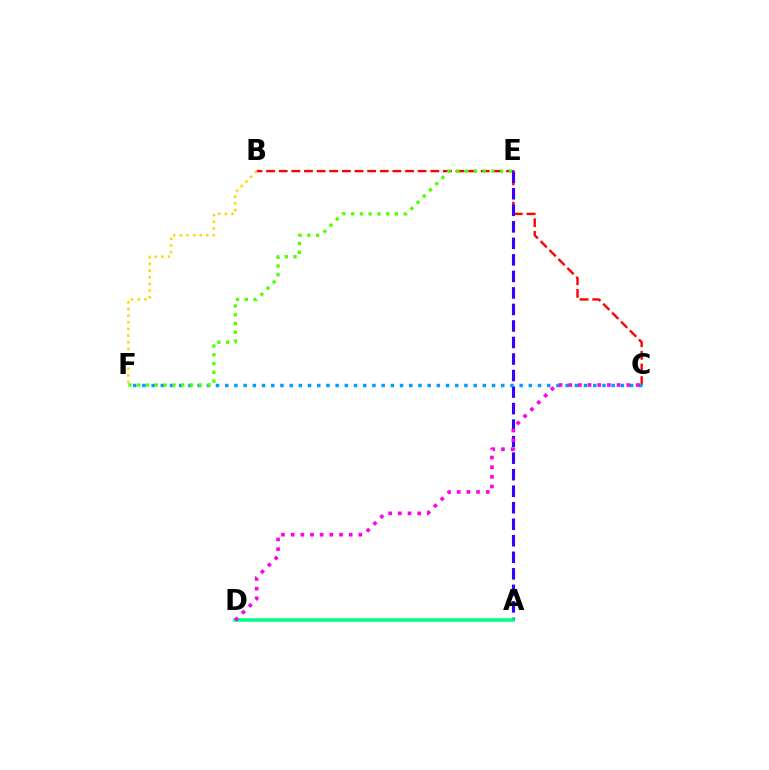{('B', 'C'): [{'color': '#ff0000', 'line_style': 'dashed', 'thickness': 1.72}], ('A', 'E'): [{'color': '#3700ff', 'line_style': 'dashed', 'thickness': 2.24}], ('A', 'D'): [{'color': '#00ff86', 'line_style': 'solid', 'thickness': 2.55}], ('C', 'F'): [{'color': '#009eff', 'line_style': 'dotted', 'thickness': 2.5}], ('B', 'F'): [{'color': '#ffd500', 'line_style': 'dotted', 'thickness': 1.81}], ('E', 'F'): [{'color': '#4fff00', 'line_style': 'dotted', 'thickness': 2.38}], ('C', 'D'): [{'color': '#ff00ed', 'line_style': 'dotted', 'thickness': 2.63}]}